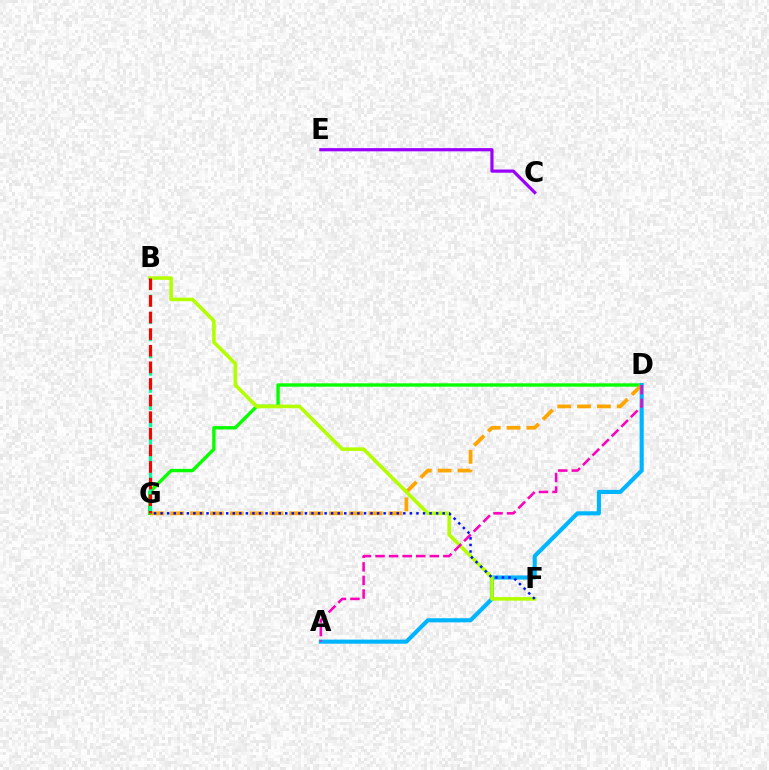{('C', 'E'): [{'color': '#9b00ff', 'line_style': 'solid', 'thickness': 2.29}], ('D', 'G'): [{'color': '#08ff00', 'line_style': 'solid', 'thickness': 2.44}, {'color': '#ffa500', 'line_style': 'dashed', 'thickness': 2.7}], ('A', 'D'): [{'color': '#00b5ff', 'line_style': 'solid', 'thickness': 2.97}, {'color': '#ff00bd', 'line_style': 'dashed', 'thickness': 1.84}], ('B', 'F'): [{'color': '#b3ff00', 'line_style': 'solid', 'thickness': 2.57}], ('B', 'G'): [{'color': '#00ff9d', 'line_style': 'dashed', 'thickness': 2.34}, {'color': '#ff0000', 'line_style': 'dashed', 'thickness': 2.26}], ('F', 'G'): [{'color': '#0010ff', 'line_style': 'dotted', 'thickness': 1.78}]}